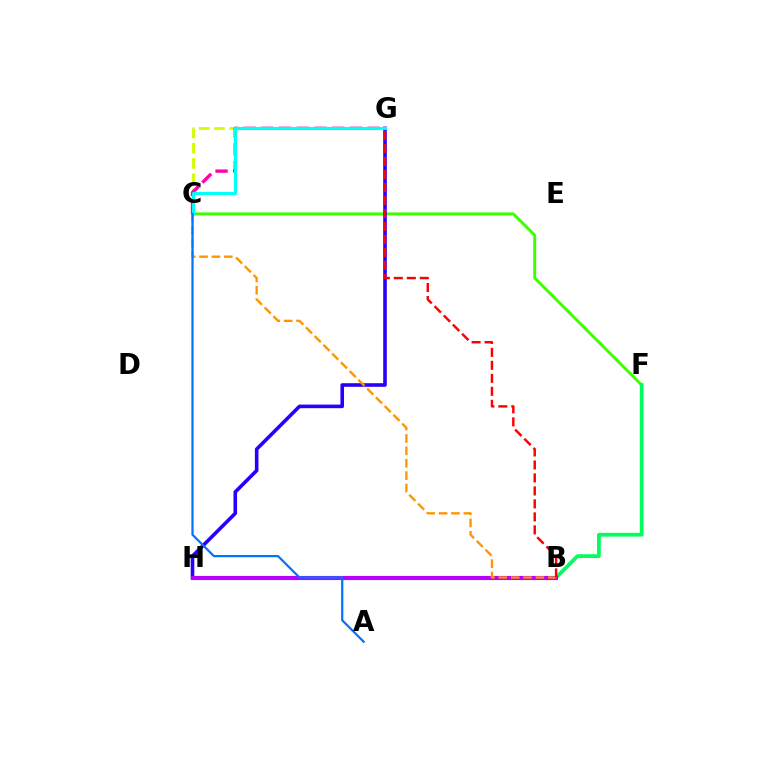{('C', 'G'): [{'color': '#d1ff00', 'line_style': 'dashed', 'thickness': 2.07}, {'color': '#ff00ac', 'line_style': 'dashed', 'thickness': 2.41}, {'color': '#00fff6', 'line_style': 'solid', 'thickness': 2.27}], ('C', 'F'): [{'color': '#3dff00', 'line_style': 'solid', 'thickness': 2.12}], ('G', 'H'): [{'color': '#2500ff', 'line_style': 'solid', 'thickness': 2.59}], ('B', 'F'): [{'color': '#00ff5c', 'line_style': 'solid', 'thickness': 2.7}], ('B', 'H'): [{'color': '#b900ff', 'line_style': 'solid', 'thickness': 2.97}], ('B', 'C'): [{'color': '#ff9400', 'line_style': 'dashed', 'thickness': 1.68}], ('B', 'G'): [{'color': '#ff0000', 'line_style': 'dashed', 'thickness': 1.76}], ('A', 'C'): [{'color': '#0074ff', 'line_style': 'solid', 'thickness': 1.61}]}